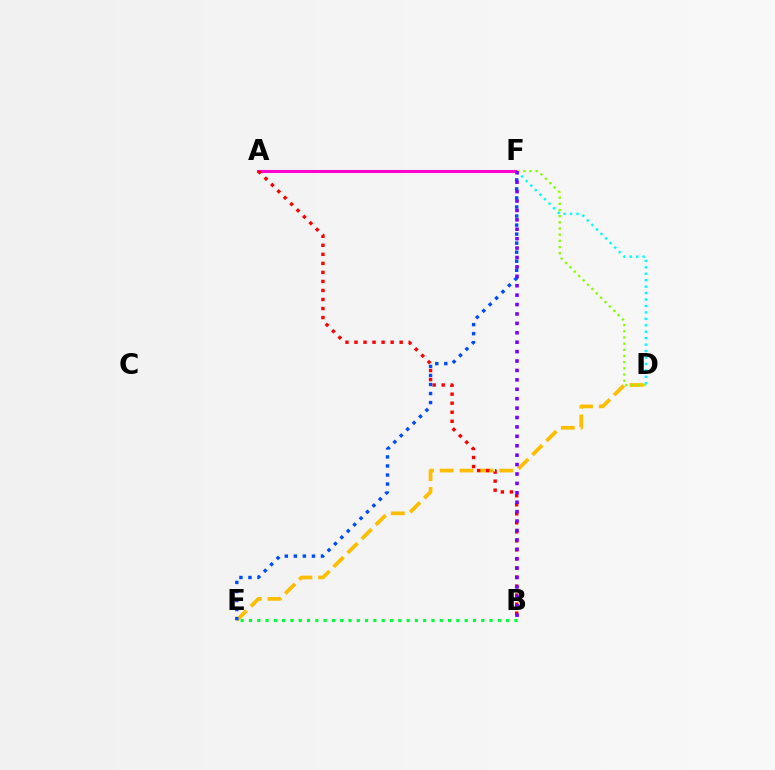{('D', 'F'): [{'color': '#00fff6', 'line_style': 'dotted', 'thickness': 1.75}, {'color': '#84ff00', 'line_style': 'dotted', 'thickness': 1.68}], ('D', 'E'): [{'color': '#ffbd00', 'line_style': 'dashed', 'thickness': 2.69}], ('A', 'F'): [{'color': '#ff00cf', 'line_style': 'solid', 'thickness': 2.21}], ('A', 'B'): [{'color': '#ff0000', 'line_style': 'dotted', 'thickness': 2.45}], ('E', 'F'): [{'color': '#004bff', 'line_style': 'dotted', 'thickness': 2.46}], ('B', 'F'): [{'color': '#7200ff', 'line_style': 'dotted', 'thickness': 2.56}], ('B', 'E'): [{'color': '#00ff39', 'line_style': 'dotted', 'thickness': 2.25}]}